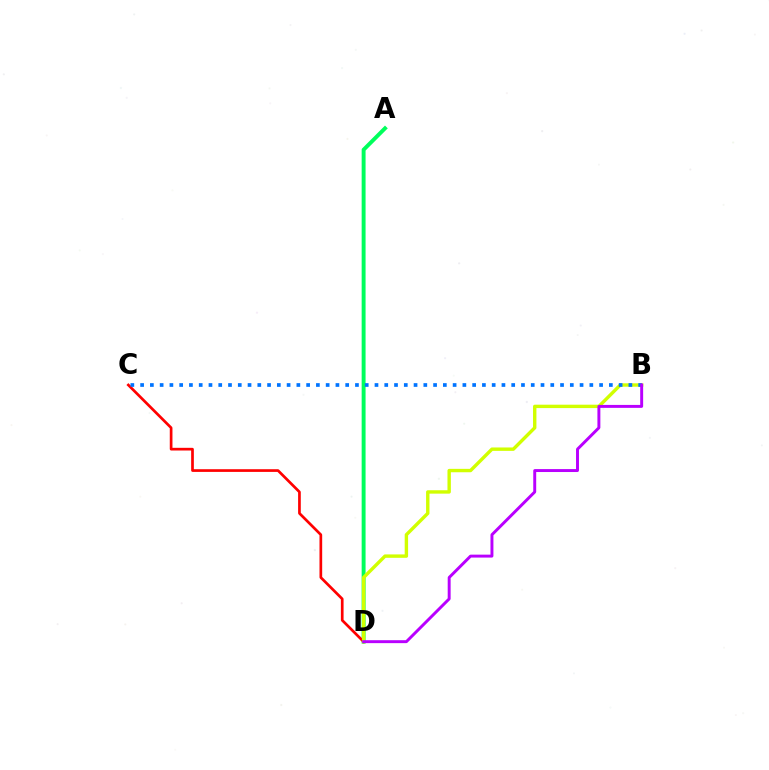{('A', 'D'): [{'color': '#00ff5c', 'line_style': 'solid', 'thickness': 2.82}], ('C', 'D'): [{'color': '#ff0000', 'line_style': 'solid', 'thickness': 1.94}], ('B', 'D'): [{'color': '#d1ff00', 'line_style': 'solid', 'thickness': 2.45}, {'color': '#b900ff', 'line_style': 'solid', 'thickness': 2.12}], ('B', 'C'): [{'color': '#0074ff', 'line_style': 'dotted', 'thickness': 2.65}]}